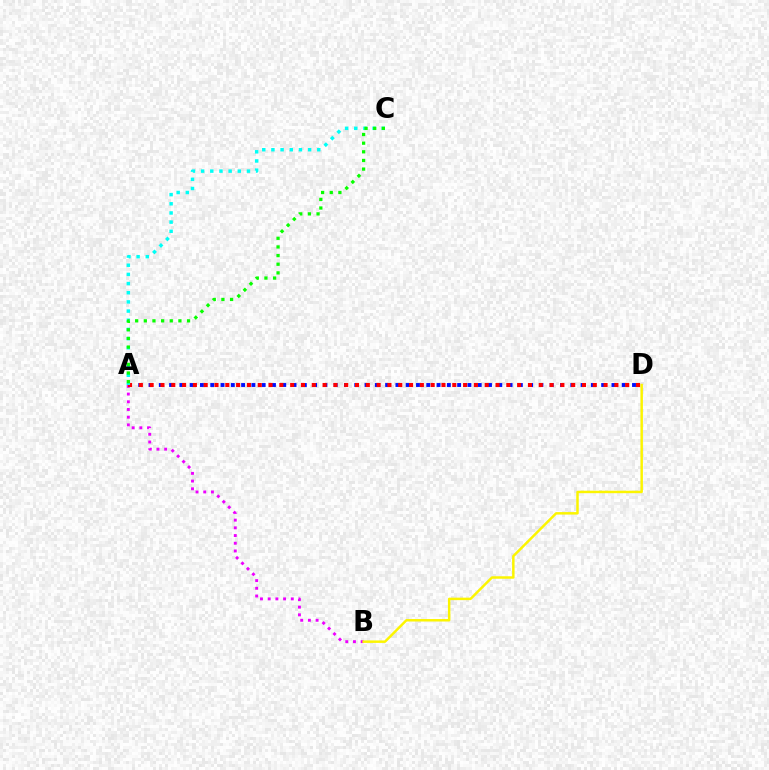{('A', 'B'): [{'color': '#ee00ff', 'line_style': 'dotted', 'thickness': 2.09}], ('B', 'D'): [{'color': '#fcf500', 'line_style': 'solid', 'thickness': 1.79}], ('A', 'D'): [{'color': '#0010ff', 'line_style': 'dotted', 'thickness': 2.8}, {'color': '#ff0000', 'line_style': 'dotted', 'thickness': 2.94}], ('A', 'C'): [{'color': '#00fff6', 'line_style': 'dotted', 'thickness': 2.49}, {'color': '#08ff00', 'line_style': 'dotted', 'thickness': 2.35}]}